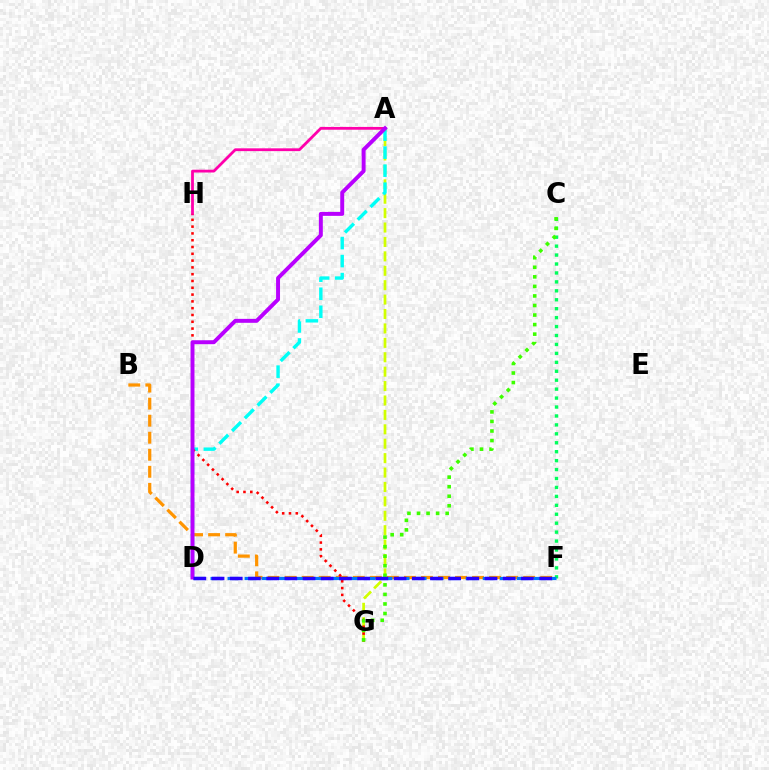{('A', 'H'): [{'color': '#ff00ac', 'line_style': 'solid', 'thickness': 2.01}], ('B', 'F'): [{'color': '#ff9400', 'line_style': 'dashed', 'thickness': 2.31}], ('A', 'G'): [{'color': '#d1ff00', 'line_style': 'dashed', 'thickness': 1.96}], ('A', 'D'): [{'color': '#00fff6', 'line_style': 'dashed', 'thickness': 2.45}, {'color': '#b900ff', 'line_style': 'solid', 'thickness': 2.84}], ('G', 'H'): [{'color': '#ff0000', 'line_style': 'dotted', 'thickness': 1.85}], ('C', 'F'): [{'color': '#00ff5c', 'line_style': 'dotted', 'thickness': 2.43}], ('D', 'F'): [{'color': '#0074ff', 'line_style': 'dashed', 'thickness': 2.31}, {'color': '#2500ff', 'line_style': 'dashed', 'thickness': 2.47}], ('C', 'G'): [{'color': '#3dff00', 'line_style': 'dotted', 'thickness': 2.59}]}